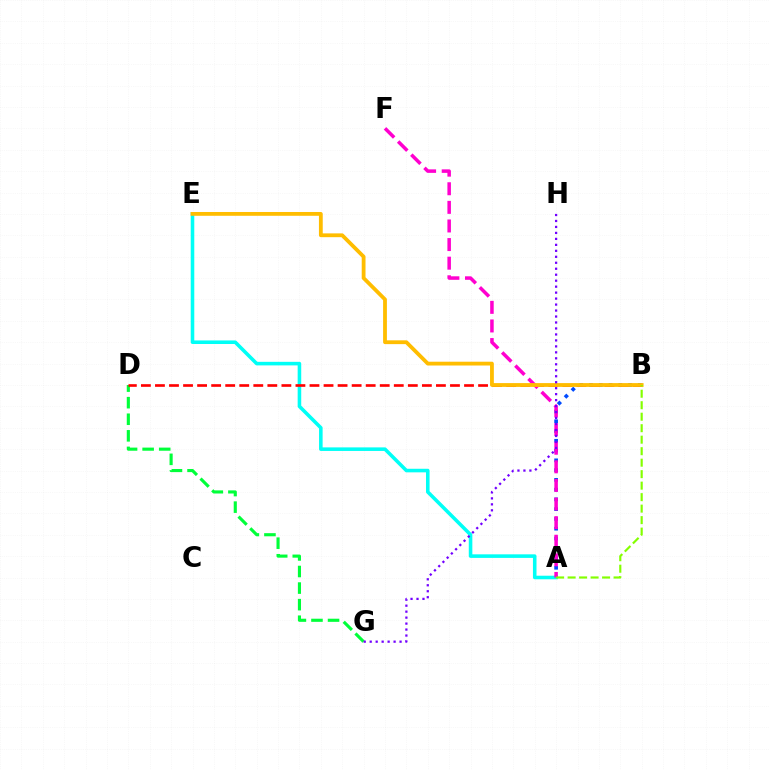{('A', 'B'): [{'color': '#004bff', 'line_style': 'dotted', 'thickness': 2.65}, {'color': '#84ff00', 'line_style': 'dashed', 'thickness': 1.56}], ('A', 'E'): [{'color': '#00fff6', 'line_style': 'solid', 'thickness': 2.57}], ('D', 'G'): [{'color': '#00ff39', 'line_style': 'dashed', 'thickness': 2.25}], ('B', 'D'): [{'color': '#ff0000', 'line_style': 'dashed', 'thickness': 1.91}], ('A', 'F'): [{'color': '#ff00cf', 'line_style': 'dashed', 'thickness': 2.53}], ('B', 'E'): [{'color': '#ffbd00', 'line_style': 'solid', 'thickness': 2.74}], ('G', 'H'): [{'color': '#7200ff', 'line_style': 'dotted', 'thickness': 1.62}]}